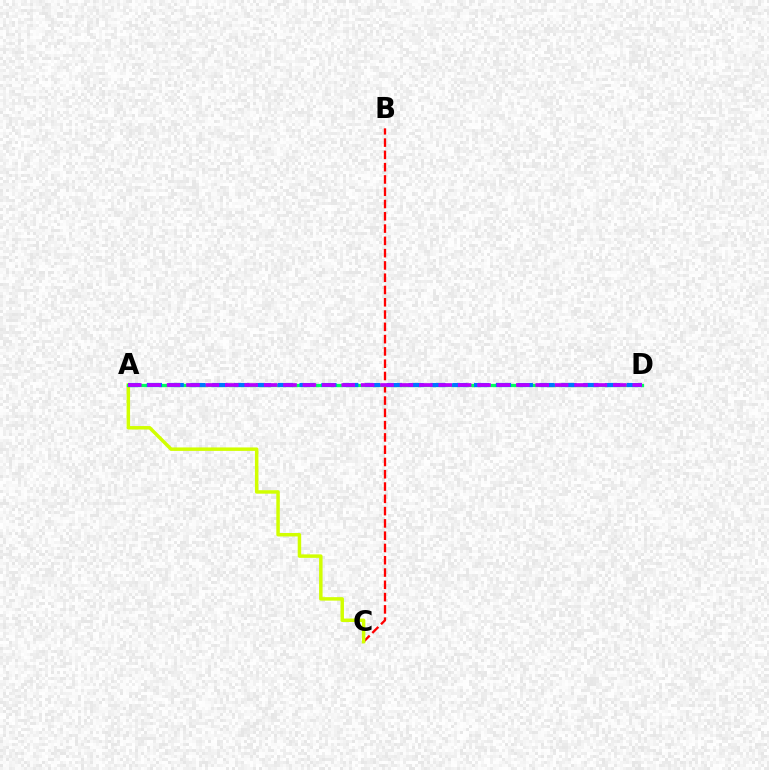{('B', 'C'): [{'color': '#ff0000', 'line_style': 'dashed', 'thickness': 1.67}], ('A', 'C'): [{'color': '#d1ff00', 'line_style': 'solid', 'thickness': 2.5}], ('A', 'D'): [{'color': '#00ff5c', 'line_style': 'solid', 'thickness': 2.34}, {'color': '#0074ff', 'line_style': 'dashed', 'thickness': 2.96}, {'color': '#b900ff', 'line_style': 'dashed', 'thickness': 2.64}]}